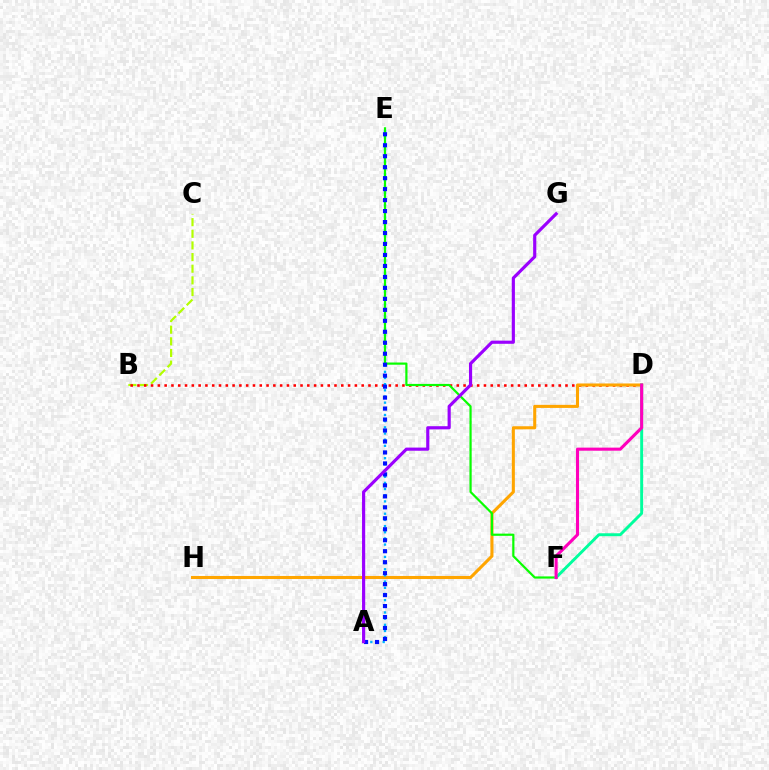{('B', 'C'): [{'color': '#b3ff00', 'line_style': 'dashed', 'thickness': 1.58}], ('B', 'D'): [{'color': '#ff0000', 'line_style': 'dotted', 'thickness': 1.85}], ('D', 'H'): [{'color': '#ffa500', 'line_style': 'solid', 'thickness': 2.21}], ('A', 'E'): [{'color': '#00b5ff', 'line_style': 'dotted', 'thickness': 1.68}, {'color': '#0010ff', 'line_style': 'dotted', 'thickness': 2.98}], ('E', 'F'): [{'color': '#08ff00', 'line_style': 'solid', 'thickness': 1.58}], ('D', 'F'): [{'color': '#00ff9d', 'line_style': 'solid', 'thickness': 2.1}, {'color': '#ff00bd', 'line_style': 'solid', 'thickness': 2.22}], ('A', 'G'): [{'color': '#9b00ff', 'line_style': 'solid', 'thickness': 2.27}]}